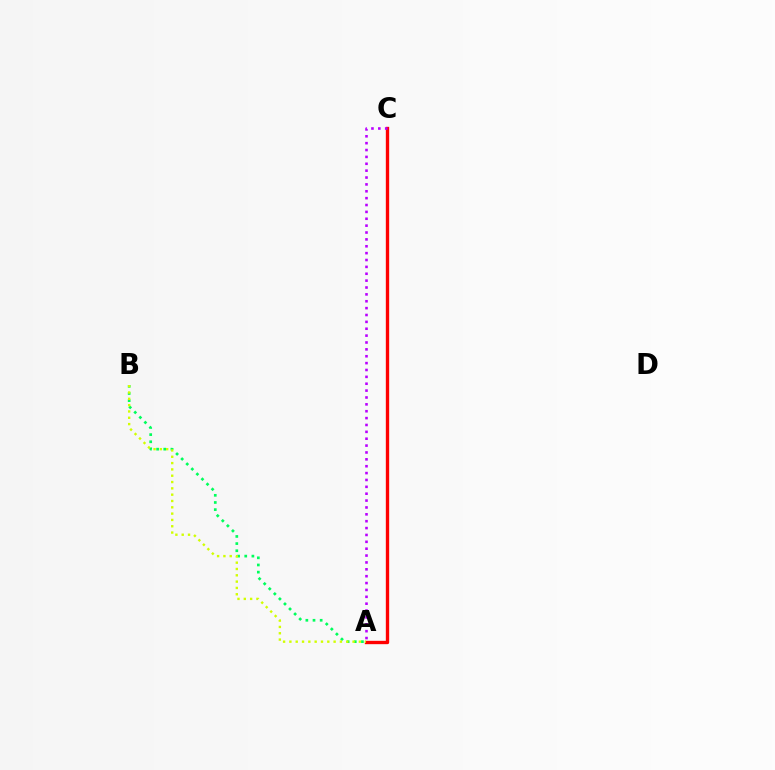{('A', 'C'): [{'color': '#0074ff', 'line_style': 'dotted', 'thickness': 2.13}, {'color': '#ff0000', 'line_style': 'solid', 'thickness': 2.41}, {'color': '#b900ff', 'line_style': 'dotted', 'thickness': 1.87}], ('A', 'B'): [{'color': '#00ff5c', 'line_style': 'dotted', 'thickness': 1.94}, {'color': '#d1ff00', 'line_style': 'dotted', 'thickness': 1.72}]}